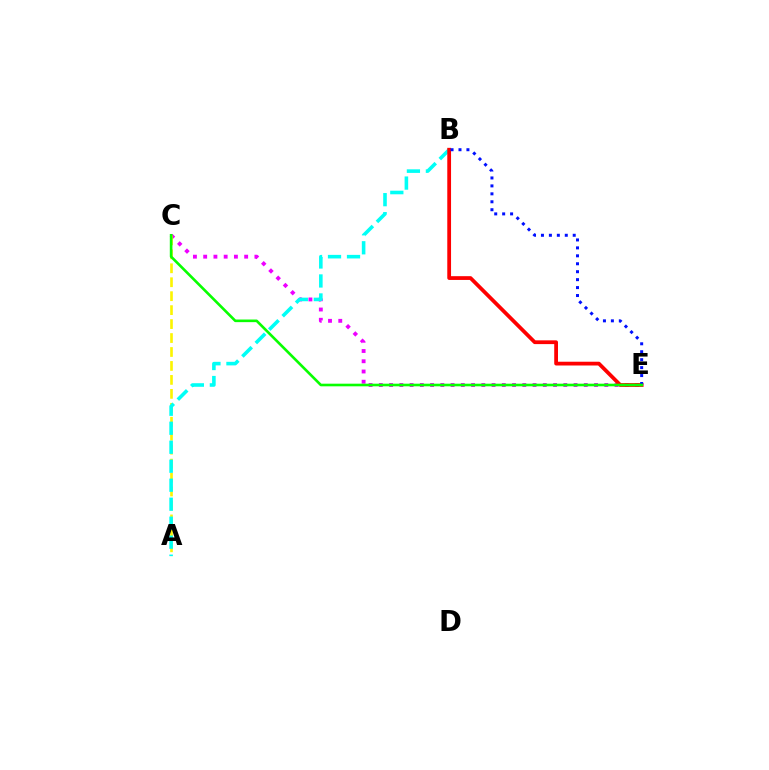{('C', 'E'): [{'color': '#ee00ff', 'line_style': 'dotted', 'thickness': 2.78}, {'color': '#08ff00', 'line_style': 'solid', 'thickness': 1.89}], ('A', 'C'): [{'color': '#fcf500', 'line_style': 'dashed', 'thickness': 1.9}], ('A', 'B'): [{'color': '#00fff6', 'line_style': 'dashed', 'thickness': 2.58}], ('B', 'E'): [{'color': '#ff0000', 'line_style': 'solid', 'thickness': 2.71}, {'color': '#0010ff', 'line_style': 'dotted', 'thickness': 2.16}]}